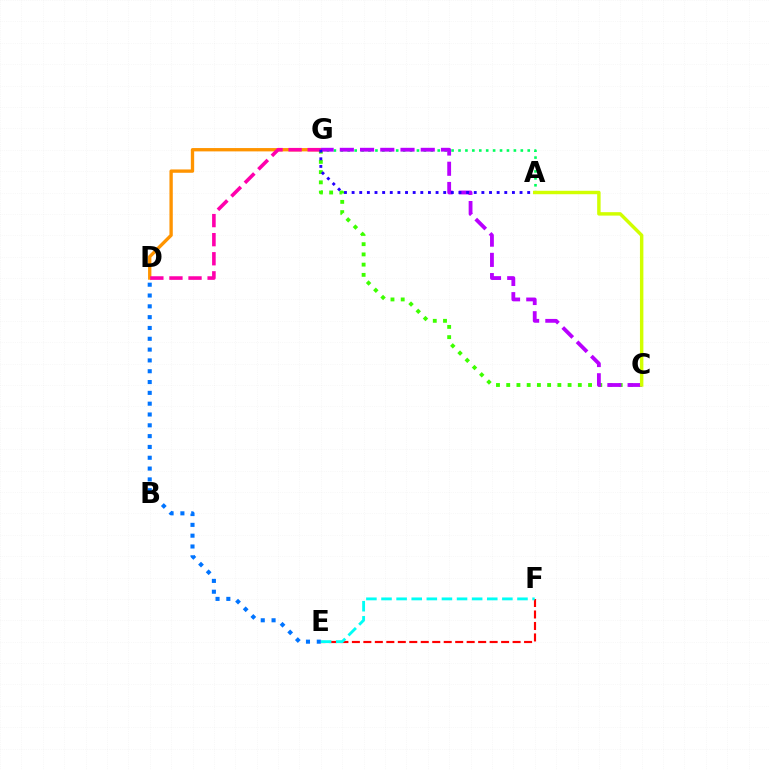{('E', 'F'): [{'color': '#ff0000', 'line_style': 'dashed', 'thickness': 1.56}, {'color': '#00fff6', 'line_style': 'dashed', 'thickness': 2.05}], ('A', 'G'): [{'color': '#00ff5c', 'line_style': 'dotted', 'thickness': 1.88}, {'color': '#2500ff', 'line_style': 'dotted', 'thickness': 2.07}], ('C', 'G'): [{'color': '#3dff00', 'line_style': 'dotted', 'thickness': 2.78}, {'color': '#b900ff', 'line_style': 'dashed', 'thickness': 2.75}], ('D', 'G'): [{'color': '#ff9400', 'line_style': 'solid', 'thickness': 2.4}, {'color': '#ff00ac', 'line_style': 'dashed', 'thickness': 2.59}], ('D', 'E'): [{'color': '#0074ff', 'line_style': 'dotted', 'thickness': 2.94}], ('A', 'C'): [{'color': '#d1ff00', 'line_style': 'solid', 'thickness': 2.48}]}